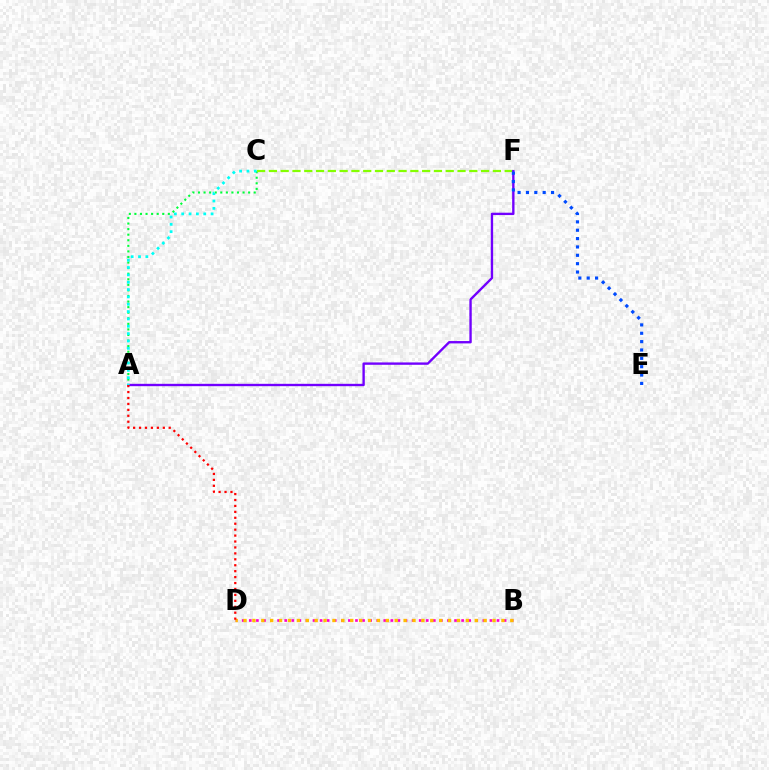{('B', 'D'): [{'color': '#ff00cf', 'line_style': 'dotted', 'thickness': 1.92}, {'color': '#ffbd00', 'line_style': 'dotted', 'thickness': 2.42}], ('A', 'C'): [{'color': '#00ff39', 'line_style': 'dotted', 'thickness': 1.51}, {'color': '#00fff6', 'line_style': 'dotted', 'thickness': 2.0}], ('C', 'F'): [{'color': '#84ff00', 'line_style': 'dashed', 'thickness': 1.6}], ('A', 'F'): [{'color': '#7200ff', 'line_style': 'solid', 'thickness': 1.7}], ('A', 'D'): [{'color': '#ff0000', 'line_style': 'dotted', 'thickness': 1.61}], ('E', 'F'): [{'color': '#004bff', 'line_style': 'dotted', 'thickness': 2.27}]}